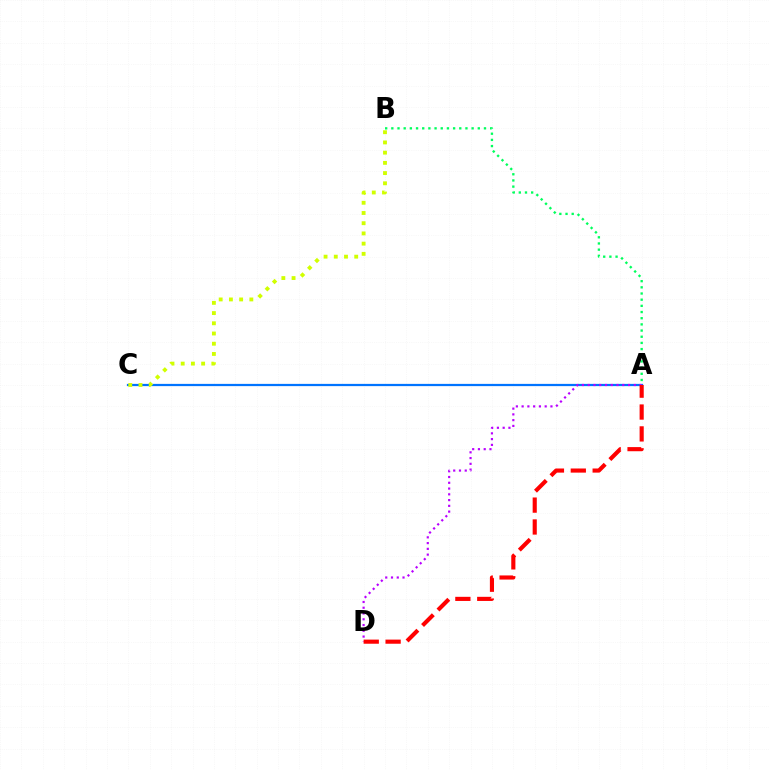{('A', 'C'): [{'color': '#0074ff', 'line_style': 'solid', 'thickness': 1.61}], ('B', 'C'): [{'color': '#d1ff00', 'line_style': 'dotted', 'thickness': 2.78}], ('A', 'B'): [{'color': '#00ff5c', 'line_style': 'dotted', 'thickness': 1.68}], ('A', 'D'): [{'color': '#b900ff', 'line_style': 'dotted', 'thickness': 1.57}, {'color': '#ff0000', 'line_style': 'dashed', 'thickness': 2.97}]}